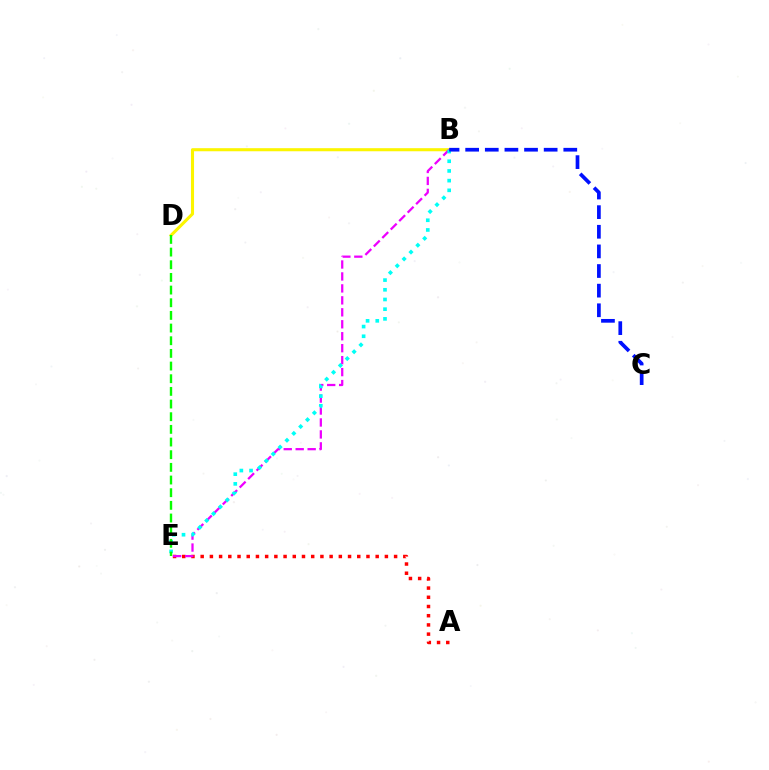{('B', 'D'): [{'color': '#fcf500', 'line_style': 'solid', 'thickness': 2.22}], ('A', 'E'): [{'color': '#ff0000', 'line_style': 'dotted', 'thickness': 2.5}], ('B', 'E'): [{'color': '#ee00ff', 'line_style': 'dashed', 'thickness': 1.62}, {'color': '#00fff6', 'line_style': 'dotted', 'thickness': 2.63}], ('D', 'E'): [{'color': '#08ff00', 'line_style': 'dashed', 'thickness': 1.72}], ('B', 'C'): [{'color': '#0010ff', 'line_style': 'dashed', 'thickness': 2.67}]}